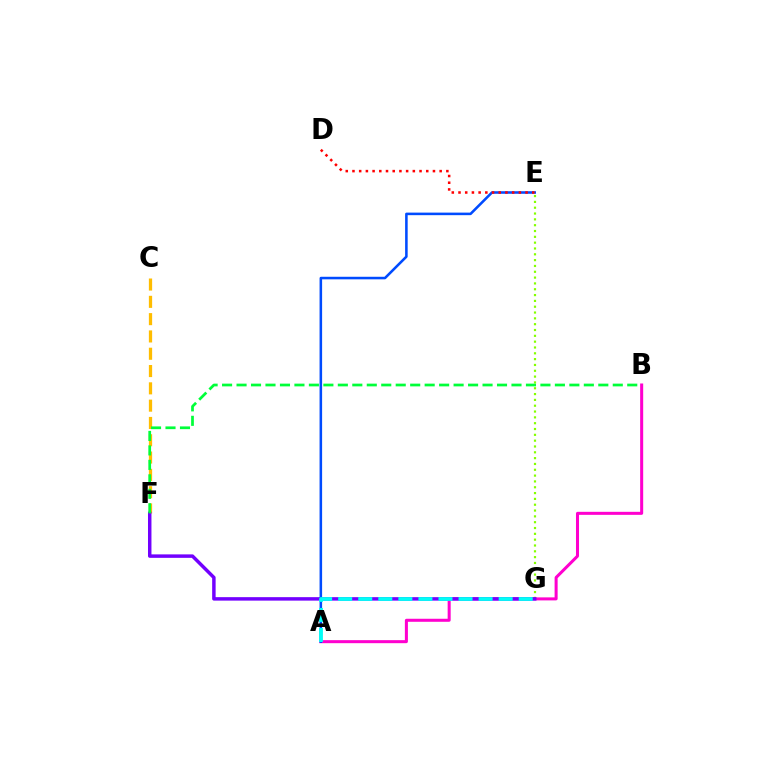{('E', 'G'): [{'color': '#84ff00', 'line_style': 'dotted', 'thickness': 1.58}], ('C', 'F'): [{'color': '#ffbd00', 'line_style': 'dashed', 'thickness': 2.35}], ('A', 'B'): [{'color': '#ff00cf', 'line_style': 'solid', 'thickness': 2.18}], ('F', 'G'): [{'color': '#7200ff', 'line_style': 'solid', 'thickness': 2.49}], ('A', 'E'): [{'color': '#004bff', 'line_style': 'solid', 'thickness': 1.84}], ('B', 'F'): [{'color': '#00ff39', 'line_style': 'dashed', 'thickness': 1.97}], ('A', 'G'): [{'color': '#00fff6', 'line_style': 'dashed', 'thickness': 2.73}], ('D', 'E'): [{'color': '#ff0000', 'line_style': 'dotted', 'thickness': 1.82}]}